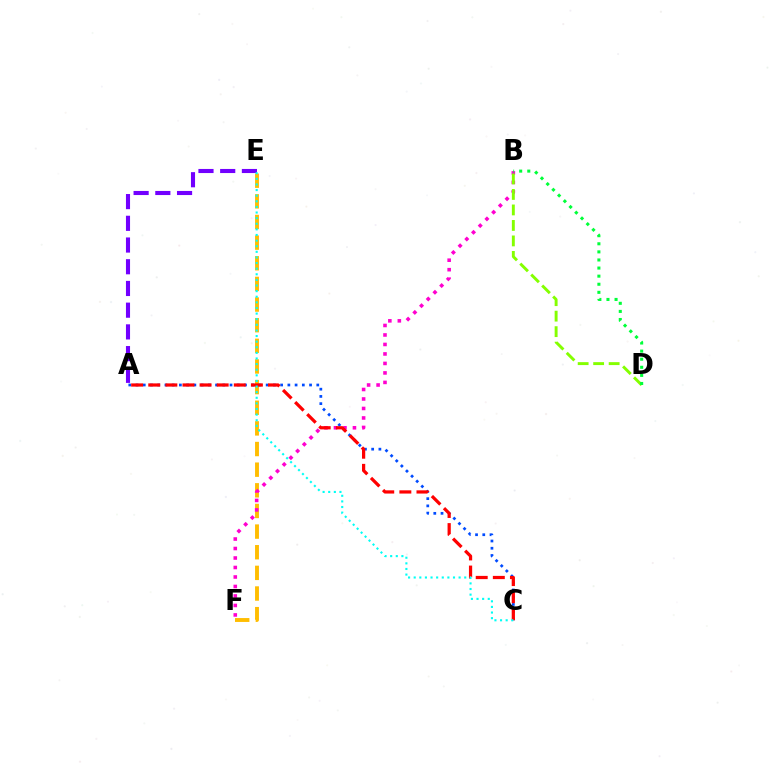{('E', 'F'): [{'color': '#ffbd00', 'line_style': 'dashed', 'thickness': 2.8}], ('B', 'F'): [{'color': '#ff00cf', 'line_style': 'dotted', 'thickness': 2.58}], ('B', 'D'): [{'color': '#84ff00', 'line_style': 'dashed', 'thickness': 2.1}, {'color': '#00ff39', 'line_style': 'dotted', 'thickness': 2.2}], ('A', 'E'): [{'color': '#7200ff', 'line_style': 'dashed', 'thickness': 2.95}], ('A', 'C'): [{'color': '#004bff', 'line_style': 'dotted', 'thickness': 1.96}, {'color': '#ff0000', 'line_style': 'dashed', 'thickness': 2.32}], ('C', 'E'): [{'color': '#00fff6', 'line_style': 'dotted', 'thickness': 1.53}]}